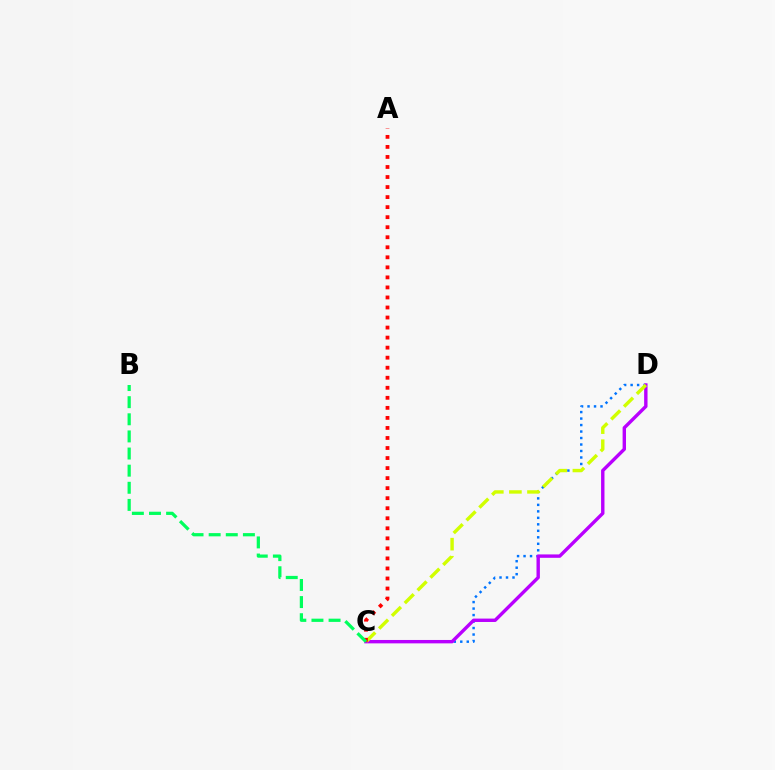{('C', 'D'): [{'color': '#0074ff', 'line_style': 'dotted', 'thickness': 1.76}, {'color': '#b900ff', 'line_style': 'solid', 'thickness': 2.44}, {'color': '#d1ff00', 'line_style': 'dashed', 'thickness': 2.46}], ('A', 'C'): [{'color': '#ff0000', 'line_style': 'dotted', 'thickness': 2.73}], ('B', 'C'): [{'color': '#00ff5c', 'line_style': 'dashed', 'thickness': 2.33}]}